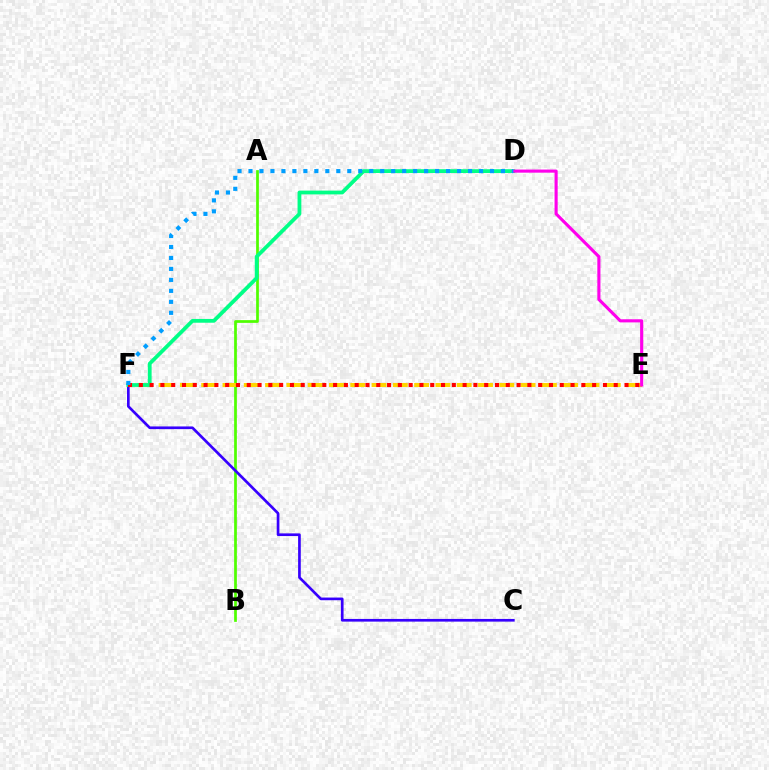{('A', 'B'): [{'color': '#4fff00', 'line_style': 'solid', 'thickness': 1.97}], ('E', 'F'): [{'color': '#ffd500', 'line_style': 'dashed', 'thickness': 2.89}, {'color': '#ff0000', 'line_style': 'dotted', 'thickness': 2.93}], ('C', 'F'): [{'color': '#3700ff', 'line_style': 'solid', 'thickness': 1.93}], ('D', 'F'): [{'color': '#00ff86', 'line_style': 'solid', 'thickness': 2.72}, {'color': '#009eff', 'line_style': 'dotted', 'thickness': 2.98}], ('D', 'E'): [{'color': '#ff00ed', 'line_style': 'solid', 'thickness': 2.24}]}